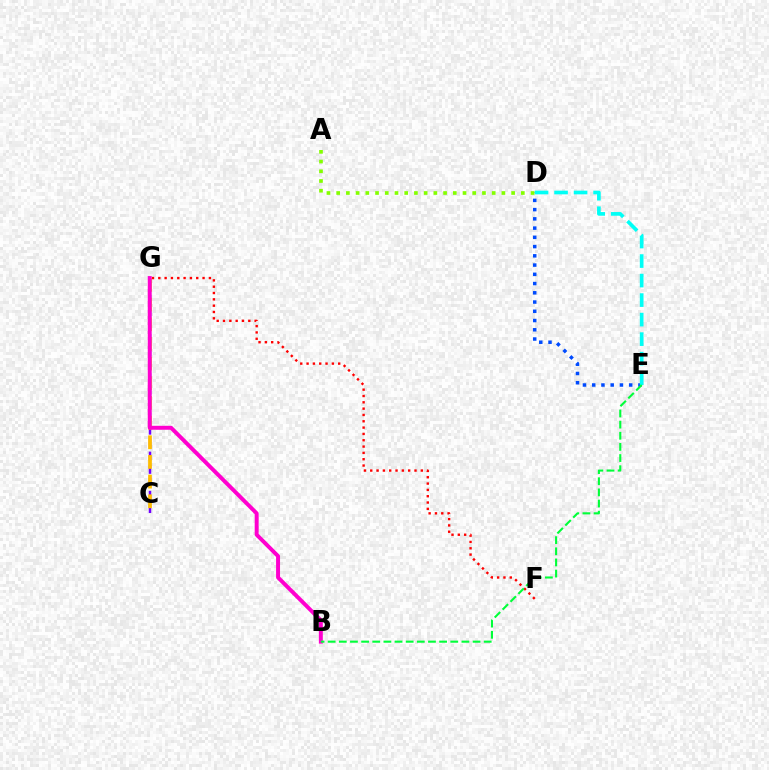{('D', 'E'): [{'color': '#004bff', 'line_style': 'dotted', 'thickness': 2.51}, {'color': '#00fff6', 'line_style': 'dashed', 'thickness': 2.65}], ('C', 'G'): [{'color': '#7200ff', 'line_style': 'dashed', 'thickness': 1.77}, {'color': '#ffbd00', 'line_style': 'dashed', 'thickness': 2.67}], ('F', 'G'): [{'color': '#ff0000', 'line_style': 'dotted', 'thickness': 1.72}], ('B', 'G'): [{'color': '#ff00cf', 'line_style': 'solid', 'thickness': 2.84}], ('B', 'E'): [{'color': '#00ff39', 'line_style': 'dashed', 'thickness': 1.51}], ('A', 'D'): [{'color': '#84ff00', 'line_style': 'dotted', 'thickness': 2.64}]}